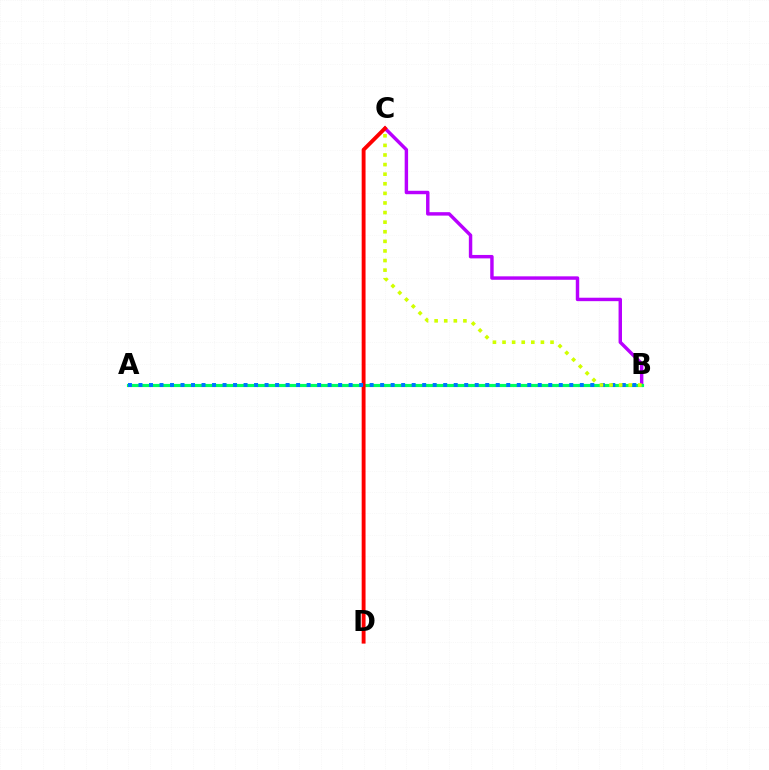{('B', 'C'): [{'color': '#b900ff', 'line_style': 'solid', 'thickness': 2.47}, {'color': '#d1ff00', 'line_style': 'dotted', 'thickness': 2.61}], ('A', 'B'): [{'color': '#00ff5c', 'line_style': 'solid', 'thickness': 2.27}, {'color': '#0074ff', 'line_style': 'dotted', 'thickness': 2.85}], ('C', 'D'): [{'color': '#ff0000', 'line_style': 'solid', 'thickness': 2.78}]}